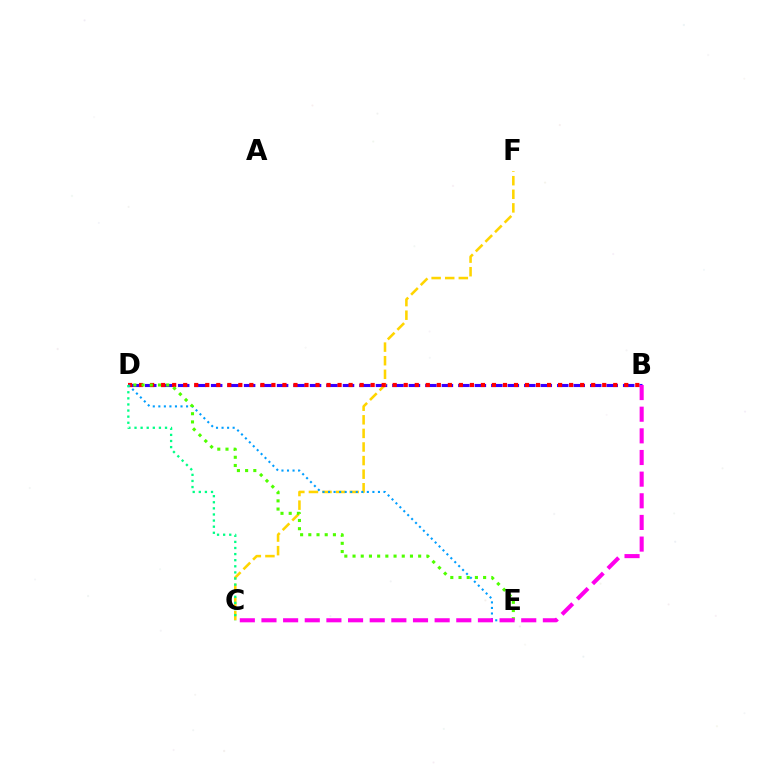{('B', 'D'): [{'color': '#3700ff', 'line_style': 'dashed', 'thickness': 2.24}, {'color': '#ff0000', 'line_style': 'dotted', 'thickness': 3.0}], ('C', 'F'): [{'color': '#ffd500', 'line_style': 'dashed', 'thickness': 1.85}], ('D', 'E'): [{'color': '#009eff', 'line_style': 'dotted', 'thickness': 1.51}, {'color': '#4fff00', 'line_style': 'dotted', 'thickness': 2.23}], ('C', 'D'): [{'color': '#00ff86', 'line_style': 'dotted', 'thickness': 1.66}], ('B', 'C'): [{'color': '#ff00ed', 'line_style': 'dashed', 'thickness': 2.94}]}